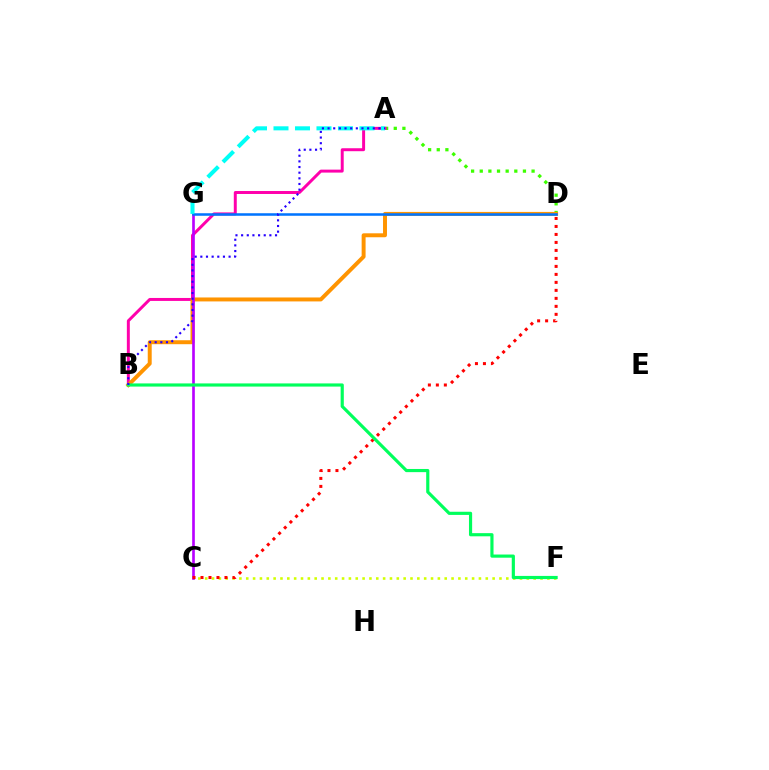{('A', 'D'): [{'color': '#3dff00', 'line_style': 'dotted', 'thickness': 2.35}], ('C', 'F'): [{'color': '#d1ff00', 'line_style': 'dotted', 'thickness': 1.86}], ('A', 'B'): [{'color': '#ff00ac', 'line_style': 'solid', 'thickness': 2.13}, {'color': '#2500ff', 'line_style': 'dotted', 'thickness': 1.54}], ('B', 'D'): [{'color': '#ff9400', 'line_style': 'solid', 'thickness': 2.85}], ('C', 'G'): [{'color': '#b900ff', 'line_style': 'solid', 'thickness': 1.91}], ('C', 'D'): [{'color': '#ff0000', 'line_style': 'dotted', 'thickness': 2.17}], ('D', 'G'): [{'color': '#0074ff', 'line_style': 'solid', 'thickness': 1.82}], ('A', 'G'): [{'color': '#00fff6', 'line_style': 'dashed', 'thickness': 2.92}], ('B', 'F'): [{'color': '#00ff5c', 'line_style': 'solid', 'thickness': 2.28}]}